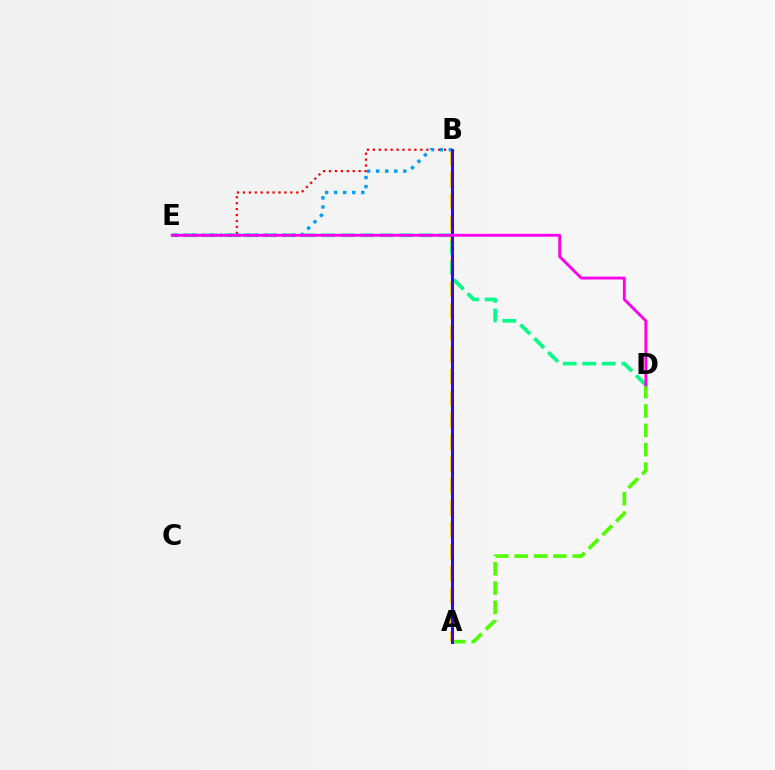{('A', 'D'): [{'color': '#4fff00', 'line_style': 'dashed', 'thickness': 2.63}], ('A', 'B'): [{'color': '#ffd500', 'line_style': 'dashed', 'thickness': 2.97}, {'color': '#3700ff', 'line_style': 'solid', 'thickness': 2.18}], ('B', 'E'): [{'color': '#ff0000', 'line_style': 'dotted', 'thickness': 1.61}, {'color': '#009eff', 'line_style': 'dotted', 'thickness': 2.46}], ('D', 'E'): [{'color': '#00ff86', 'line_style': 'dashed', 'thickness': 2.65}, {'color': '#ff00ed', 'line_style': 'solid', 'thickness': 2.06}]}